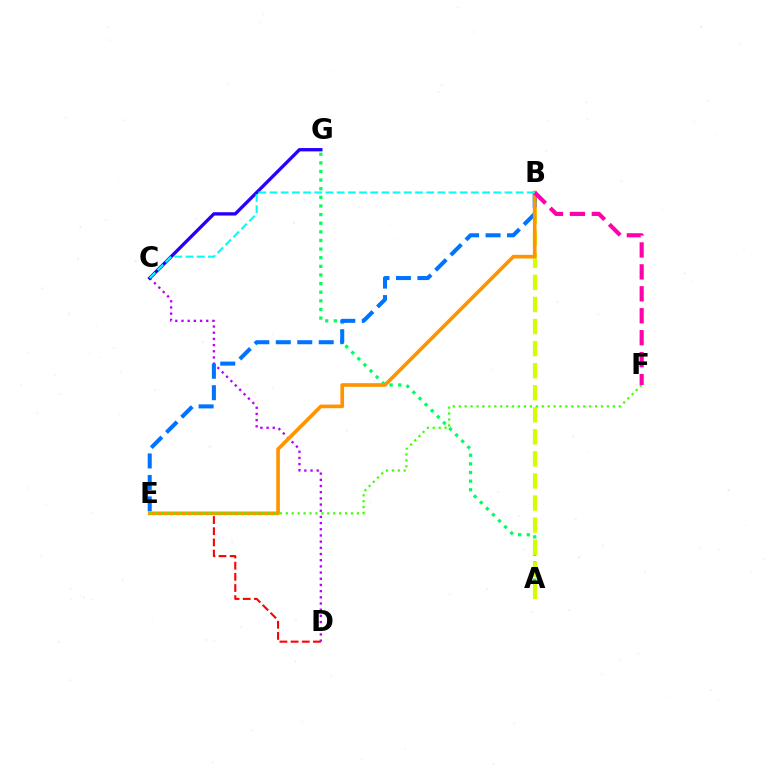{('D', 'E'): [{'color': '#ff0000', 'line_style': 'dashed', 'thickness': 1.52}], ('A', 'G'): [{'color': '#00ff5c', 'line_style': 'dotted', 'thickness': 2.34}], ('C', 'D'): [{'color': '#b900ff', 'line_style': 'dotted', 'thickness': 1.68}], ('A', 'B'): [{'color': '#d1ff00', 'line_style': 'dashed', 'thickness': 3.0}], ('B', 'E'): [{'color': '#0074ff', 'line_style': 'dashed', 'thickness': 2.92}, {'color': '#ff9400', 'line_style': 'solid', 'thickness': 2.64}], ('C', 'G'): [{'color': '#2500ff', 'line_style': 'solid', 'thickness': 2.4}], ('E', 'F'): [{'color': '#3dff00', 'line_style': 'dotted', 'thickness': 1.61}], ('B', 'F'): [{'color': '#ff00ac', 'line_style': 'dashed', 'thickness': 2.98}], ('B', 'C'): [{'color': '#00fff6', 'line_style': 'dashed', 'thickness': 1.52}]}